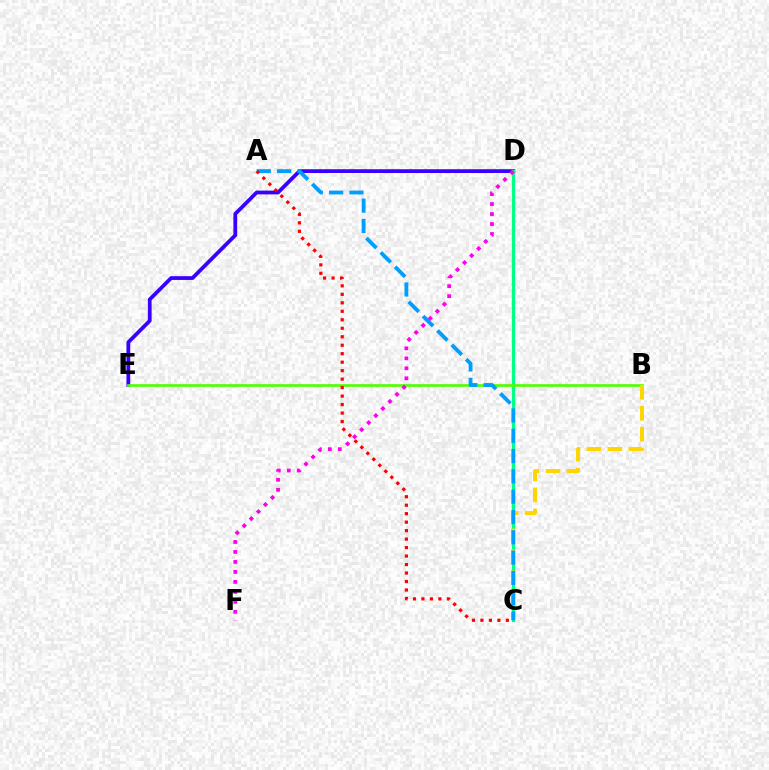{('D', 'E'): [{'color': '#3700ff', 'line_style': 'solid', 'thickness': 2.71}], ('C', 'D'): [{'color': '#00ff86', 'line_style': 'solid', 'thickness': 2.31}], ('B', 'E'): [{'color': '#4fff00', 'line_style': 'solid', 'thickness': 1.9}], ('D', 'F'): [{'color': '#ff00ed', 'line_style': 'dotted', 'thickness': 2.71}], ('B', 'C'): [{'color': '#ffd500', 'line_style': 'dashed', 'thickness': 2.85}], ('A', 'C'): [{'color': '#009eff', 'line_style': 'dashed', 'thickness': 2.76}, {'color': '#ff0000', 'line_style': 'dotted', 'thickness': 2.3}]}